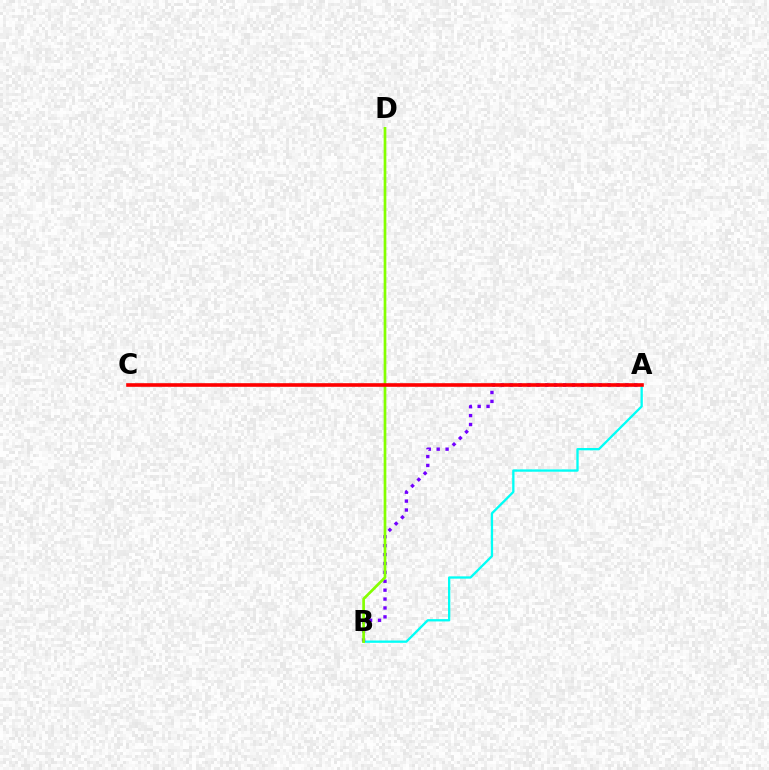{('A', 'B'): [{'color': '#00fff6', 'line_style': 'solid', 'thickness': 1.66}, {'color': '#7200ff', 'line_style': 'dotted', 'thickness': 2.42}], ('B', 'D'): [{'color': '#84ff00', 'line_style': 'solid', 'thickness': 1.94}], ('A', 'C'): [{'color': '#ff0000', 'line_style': 'solid', 'thickness': 2.61}]}